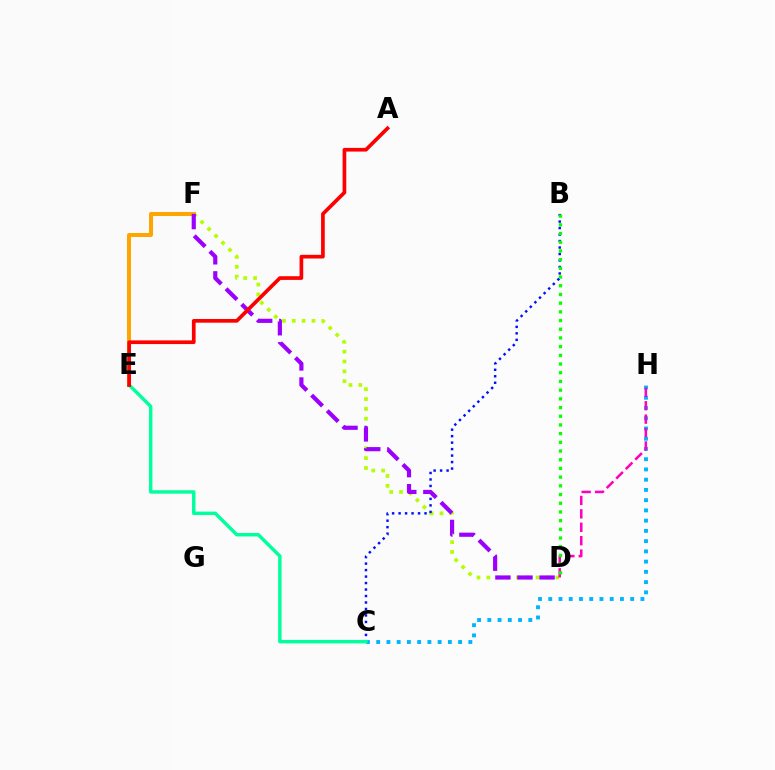{('D', 'F'): [{'color': '#b3ff00', 'line_style': 'dotted', 'thickness': 2.68}, {'color': '#9b00ff', 'line_style': 'dashed', 'thickness': 3.0}], ('E', 'F'): [{'color': '#ffa500', 'line_style': 'solid', 'thickness': 2.88}], ('B', 'C'): [{'color': '#0010ff', 'line_style': 'dotted', 'thickness': 1.76}], ('C', 'H'): [{'color': '#00b5ff', 'line_style': 'dotted', 'thickness': 2.78}], ('C', 'E'): [{'color': '#00ff9d', 'line_style': 'solid', 'thickness': 2.48}], ('D', 'H'): [{'color': '#ff00bd', 'line_style': 'dashed', 'thickness': 1.82}], ('A', 'E'): [{'color': '#ff0000', 'line_style': 'solid', 'thickness': 2.65}], ('B', 'D'): [{'color': '#08ff00', 'line_style': 'dotted', 'thickness': 2.36}]}